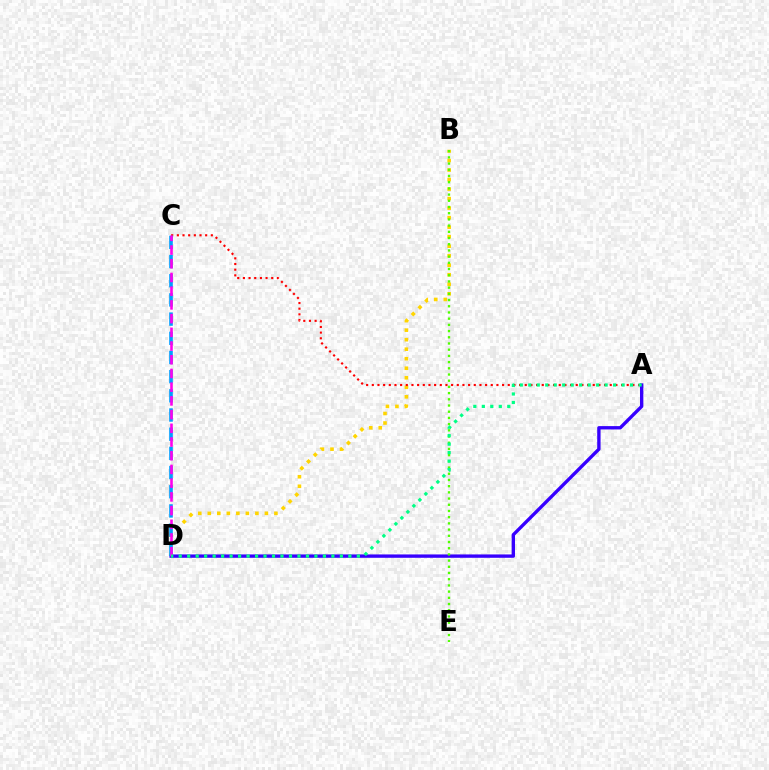{('B', 'D'): [{'color': '#ffd500', 'line_style': 'dotted', 'thickness': 2.59}], ('A', 'D'): [{'color': '#3700ff', 'line_style': 'solid', 'thickness': 2.41}, {'color': '#00ff86', 'line_style': 'dotted', 'thickness': 2.3}], ('B', 'E'): [{'color': '#4fff00', 'line_style': 'dotted', 'thickness': 1.69}], ('A', 'C'): [{'color': '#ff0000', 'line_style': 'dotted', 'thickness': 1.54}], ('C', 'D'): [{'color': '#009eff', 'line_style': 'dashed', 'thickness': 2.61}, {'color': '#ff00ed', 'line_style': 'dashed', 'thickness': 1.86}]}